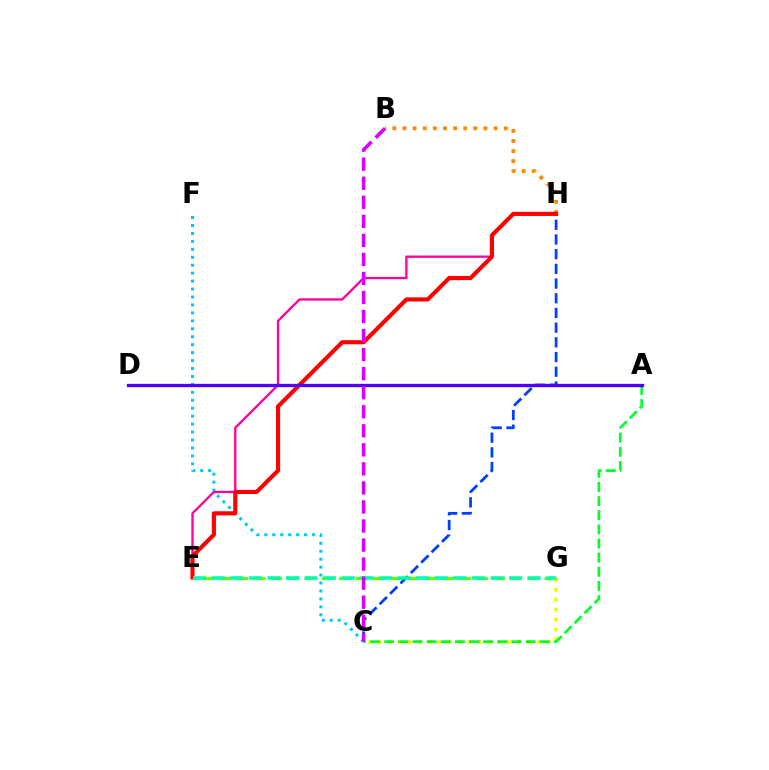{('C', 'F'): [{'color': '#00c7ff', 'line_style': 'dotted', 'thickness': 2.16}], ('C', 'G'): [{'color': '#eeff00', 'line_style': 'dotted', 'thickness': 2.7}], ('C', 'H'): [{'color': '#003fff', 'line_style': 'dashed', 'thickness': 2.0}], ('B', 'H'): [{'color': '#ff8800', 'line_style': 'dotted', 'thickness': 2.75}], ('E', 'G'): [{'color': '#66ff00', 'line_style': 'dashed', 'thickness': 2.33}, {'color': '#00ffaf', 'line_style': 'dashed', 'thickness': 2.53}], ('A', 'C'): [{'color': '#00ff27', 'line_style': 'dashed', 'thickness': 1.92}], ('E', 'H'): [{'color': '#ff00a0', 'line_style': 'solid', 'thickness': 1.67}, {'color': '#ff0000', 'line_style': 'solid', 'thickness': 2.97}], ('A', 'D'): [{'color': '#4f00ff', 'line_style': 'solid', 'thickness': 2.37}], ('B', 'C'): [{'color': '#d600ff', 'line_style': 'dashed', 'thickness': 2.59}]}